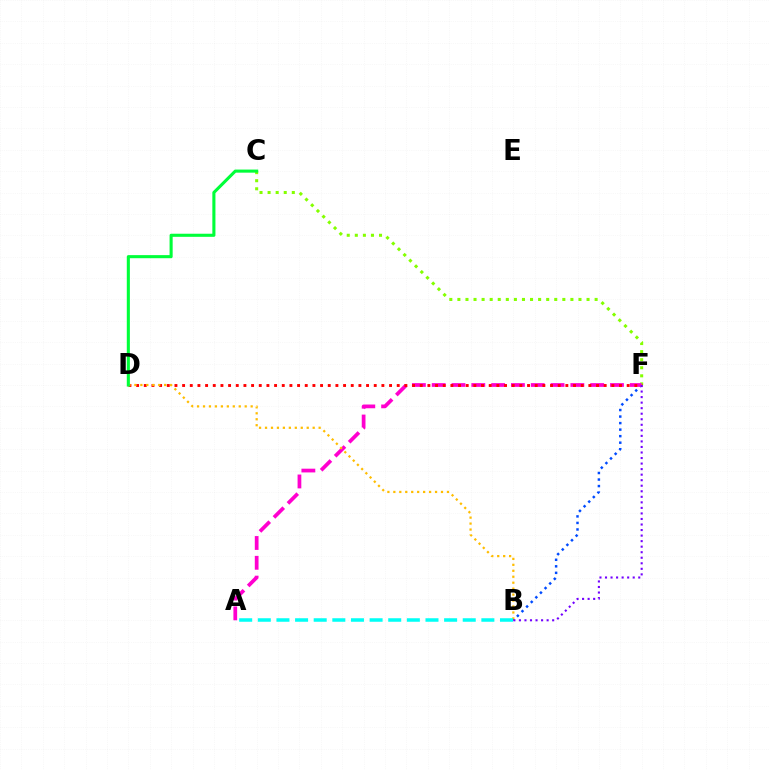{('B', 'F'): [{'color': '#004bff', 'line_style': 'dotted', 'thickness': 1.77}, {'color': '#7200ff', 'line_style': 'dotted', 'thickness': 1.51}], ('C', 'F'): [{'color': '#84ff00', 'line_style': 'dotted', 'thickness': 2.19}], ('A', 'F'): [{'color': '#ff00cf', 'line_style': 'dashed', 'thickness': 2.69}], ('D', 'F'): [{'color': '#ff0000', 'line_style': 'dotted', 'thickness': 2.08}], ('B', 'D'): [{'color': '#ffbd00', 'line_style': 'dotted', 'thickness': 1.62}], ('C', 'D'): [{'color': '#00ff39', 'line_style': 'solid', 'thickness': 2.23}], ('A', 'B'): [{'color': '#00fff6', 'line_style': 'dashed', 'thickness': 2.53}]}